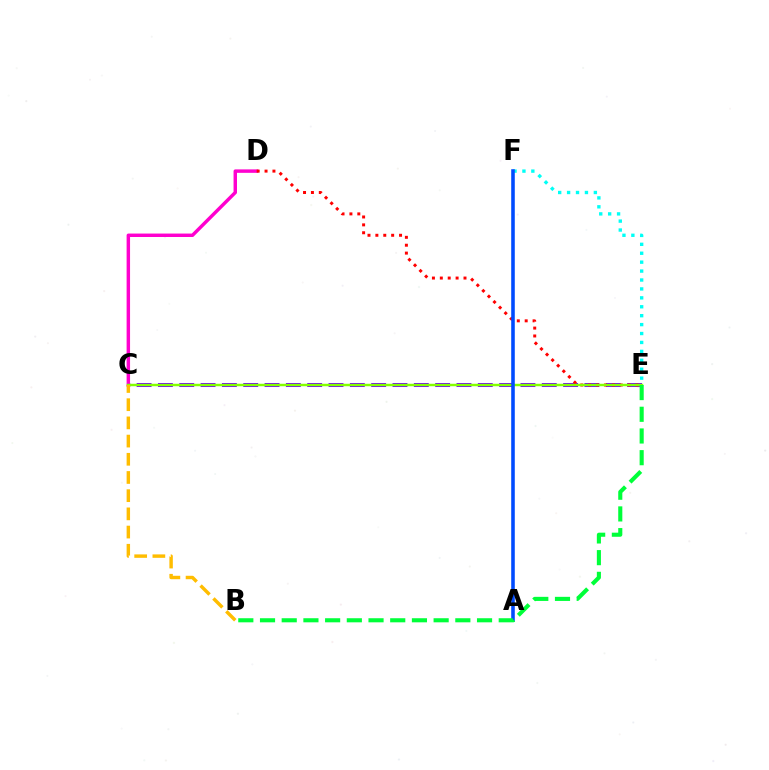{('C', 'E'): [{'color': '#7200ff', 'line_style': 'dashed', 'thickness': 2.9}, {'color': '#84ff00', 'line_style': 'solid', 'thickness': 1.76}], ('E', 'F'): [{'color': '#00fff6', 'line_style': 'dotted', 'thickness': 2.42}], ('C', 'D'): [{'color': '#ff00cf', 'line_style': 'solid', 'thickness': 2.48}], ('D', 'E'): [{'color': '#ff0000', 'line_style': 'dotted', 'thickness': 2.14}], ('B', 'C'): [{'color': '#ffbd00', 'line_style': 'dashed', 'thickness': 2.47}], ('A', 'F'): [{'color': '#004bff', 'line_style': 'solid', 'thickness': 2.57}], ('B', 'E'): [{'color': '#00ff39', 'line_style': 'dashed', 'thickness': 2.95}]}